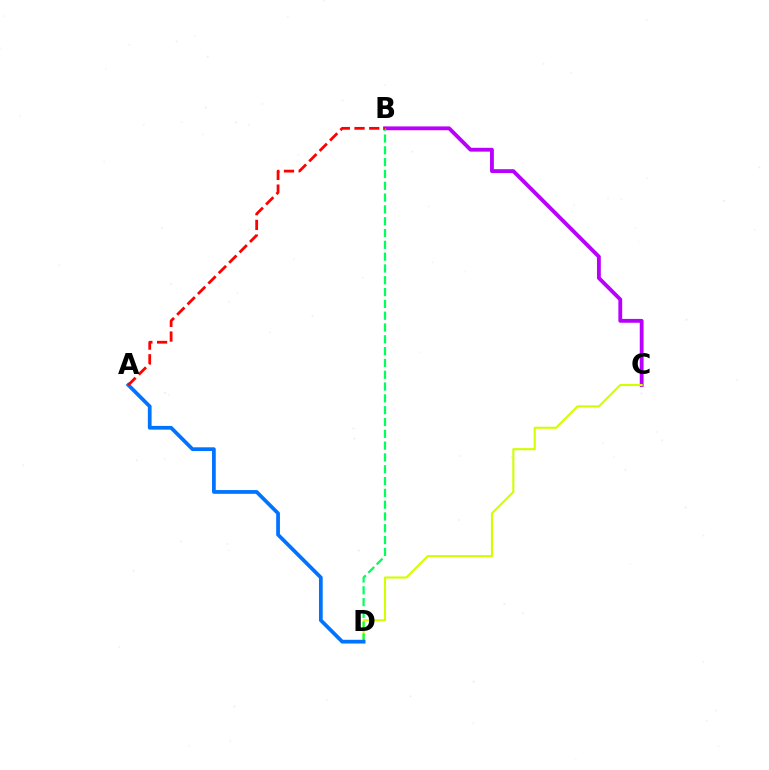{('B', 'C'): [{'color': '#b900ff', 'line_style': 'solid', 'thickness': 2.76}], ('C', 'D'): [{'color': '#d1ff00', 'line_style': 'solid', 'thickness': 1.52}], ('B', 'D'): [{'color': '#00ff5c', 'line_style': 'dashed', 'thickness': 1.6}], ('A', 'D'): [{'color': '#0074ff', 'line_style': 'solid', 'thickness': 2.69}], ('A', 'B'): [{'color': '#ff0000', 'line_style': 'dashed', 'thickness': 2.0}]}